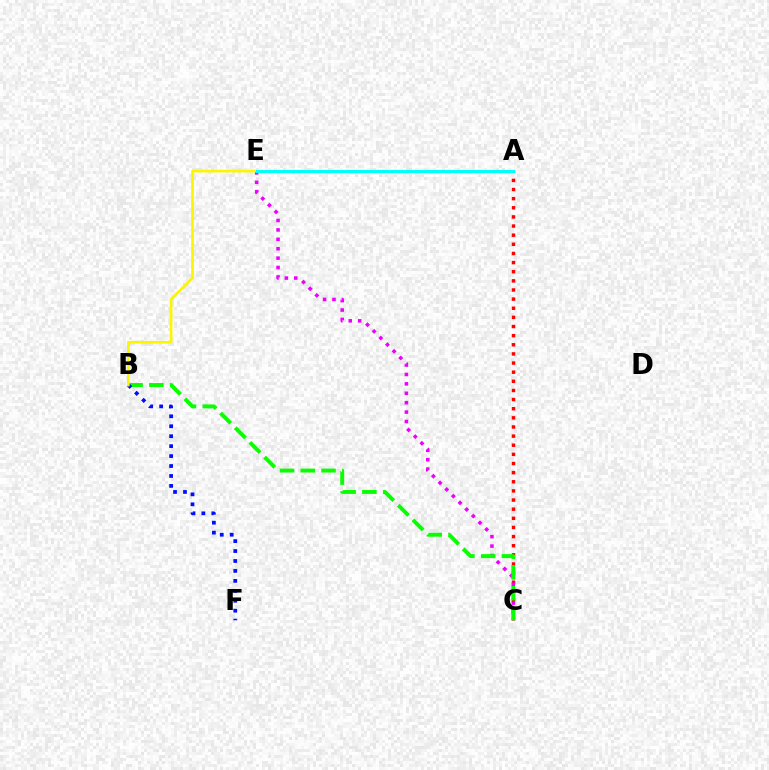{('A', 'C'): [{'color': '#ff0000', 'line_style': 'dotted', 'thickness': 2.48}], ('C', 'E'): [{'color': '#ee00ff', 'line_style': 'dotted', 'thickness': 2.56}], ('B', 'C'): [{'color': '#08ff00', 'line_style': 'dashed', 'thickness': 2.82}], ('B', 'F'): [{'color': '#0010ff', 'line_style': 'dotted', 'thickness': 2.7}], ('B', 'E'): [{'color': '#fcf500', 'line_style': 'solid', 'thickness': 1.91}], ('A', 'E'): [{'color': '#00fff6', 'line_style': 'solid', 'thickness': 2.28}]}